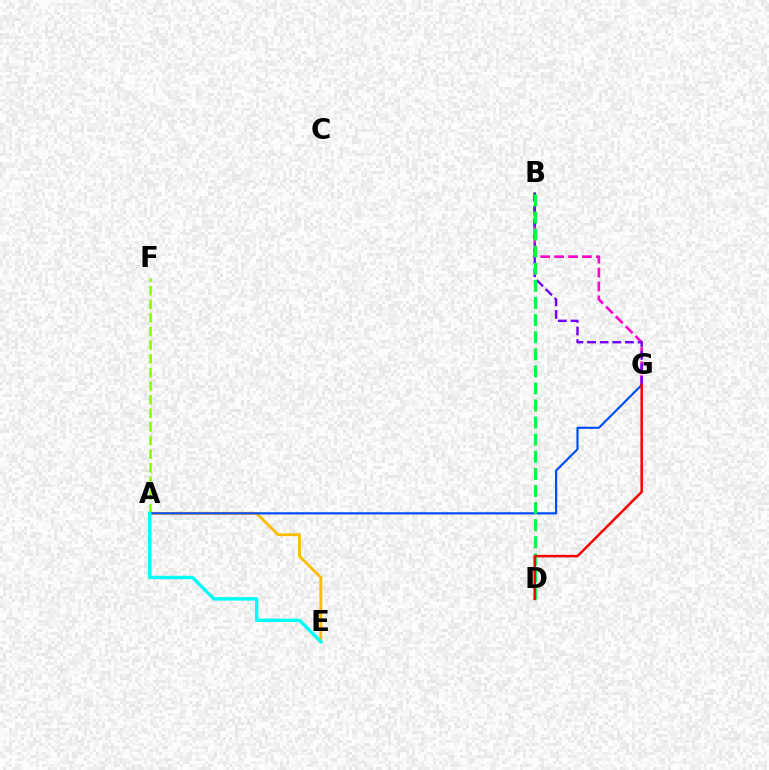{('B', 'G'): [{'color': '#ff00cf', 'line_style': 'dashed', 'thickness': 1.89}, {'color': '#7200ff', 'line_style': 'dashed', 'thickness': 1.72}], ('A', 'F'): [{'color': '#84ff00', 'line_style': 'dashed', 'thickness': 1.85}], ('A', 'E'): [{'color': '#ffbd00', 'line_style': 'solid', 'thickness': 2.06}, {'color': '#00fff6', 'line_style': 'solid', 'thickness': 2.44}], ('A', 'G'): [{'color': '#004bff', 'line_style': 'solid', 'thickness': 1.56}], ('B', 'D'): [{'color': '#00ff39', 'line_style': 'dashed', 'thickness': 2.32}], ('D', 'G'): [{'color': '#ff0000', 'line_style': 'solid', 'thickness': 1.82}]}